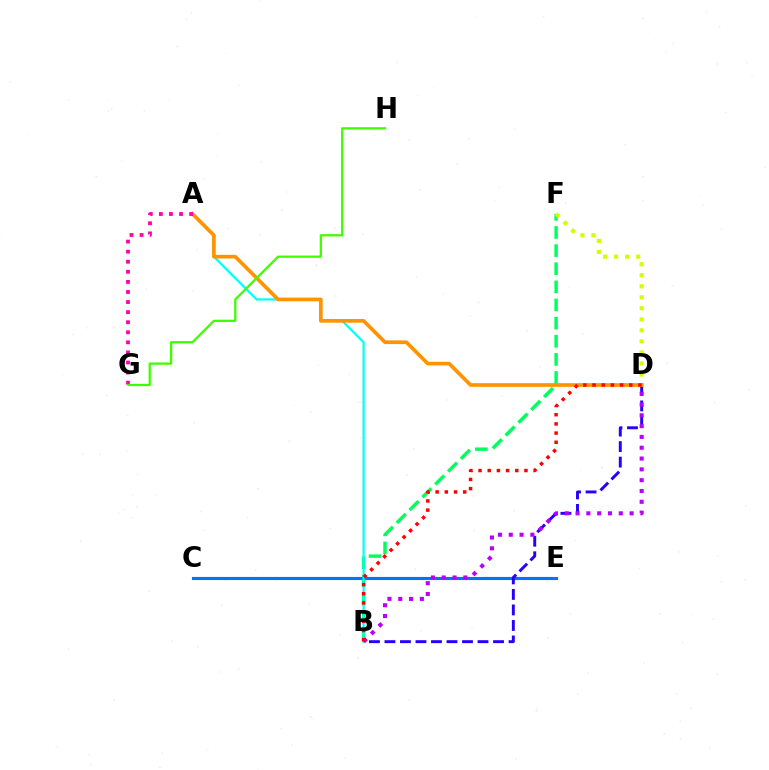{('B', 'F'): [{'color': '#00ff5c', 'line_style': 'dashed', 'thickness': 2.46}], ('C', 'E'): [{'color': '#0074ff', 'line_style': 'solid', 'thickness': 2.23}], ('B', 'D'): [{'color': '#2500ff', 'line_style': 'dashed', 'thickness': 2.11}, {'color': '#b900ff', 'line_style': 'dotted', 'thickness': 2.94}, {'color': '#ff0000', 'line_style': 'dotted', 'thickness': 2.49}], ('D', 'F'): [{'color': '#d1ff00', 'line_style': 'dotted', 'thickness': 3.0}], ('A', 'B'): [{'color': '#00fff6', 'line_style': 'solid', 'thickness': 1.58}], ('A', 'D'): [{'color': '#ff9400', 'line_style': 'solid', 'thickness': 2.65}], ('A', 'G'): [{'color': '#ff00ac', 'line_style': 'dotted', 'thickness': 2.74}], ('G', 'H'): [{'color': '#3dff00', 'line_style': 'solid', 'thickness': 1.63}]}